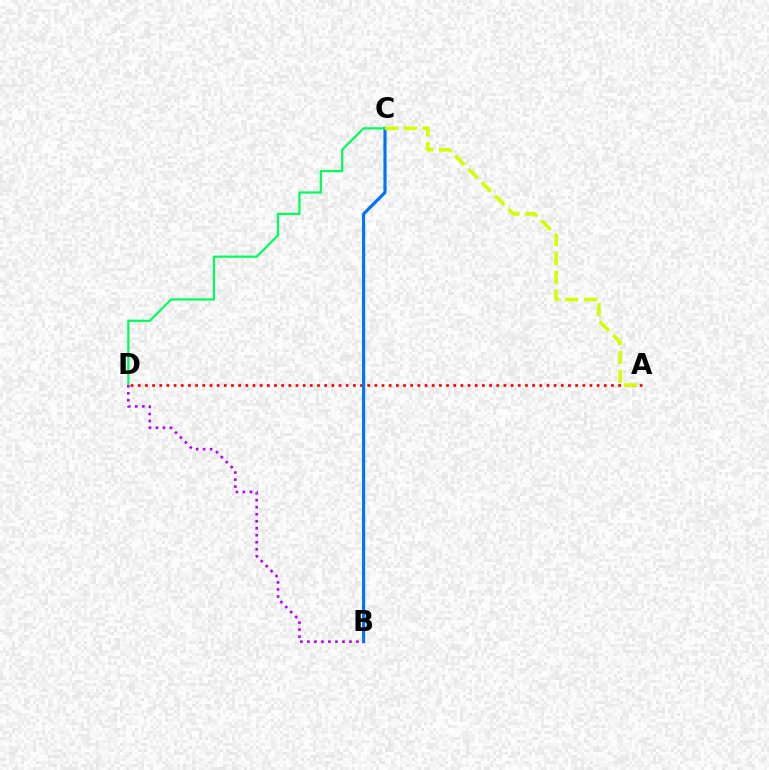{('A', 'D'): [{'color': '#ff0000', 'line_style': 'dotted', 'thickness': 1.95}], ('B', 'C'): [{'color': '#0074ff', 'line_style': 'solid', 'thickness': 2.28}], ('C', 'D'): [{'color': '#00ff5c', 'line_style': 'solid', 'thickness': 1.61}], ('B', 'D'): [{'color': '#b900ff', 'line_style': 'dotted', 'thickness': 1.9}], ('A', 'C'): [{'color': '#d1ff00', 'line_style': 'dashed', 'thickness': 2.56}]}